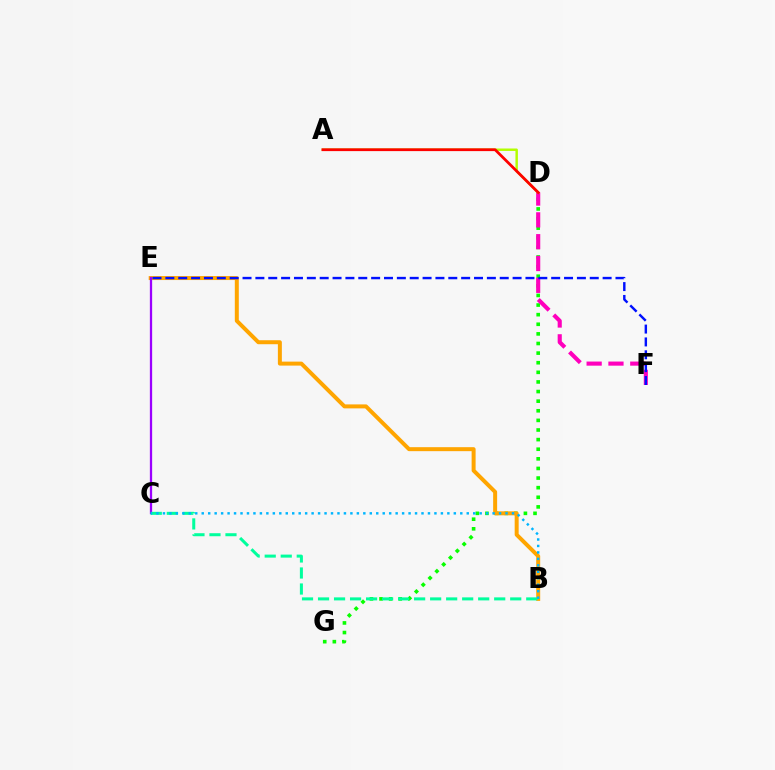{('D', 'G'): [{'color': '#08ff00', 'line_style': 'dotted', 'thickness': 2.61}], ('B', 'E'): [{'color': '#ffa500', 'line_style': 'solid', 'thickness': 2.87}], ('D', 'F'): [{'color': '#ff00bd', 'line_style': 'dashed', 'thickness': 2.96}], ('C', 'E'): [{'color': '#9b00ff', 'line_style': 'solid', 'thickness': 1.64}], ('A', 'D'): [{'color': '#b3ff00', 'line_style': 'solid', 'thickness': 1.77}, {'color': '#ff0000', 'line_style': 'solid', 'thickness': 1.99}], ('B', 'C'): [{'color': '#00ff9d', 'line_style': 'dashed', 'thickness': 2.18}, {'color': '#00b5ff', 'line_style': 'dotted', 'thickness': 1.76}], ('E', 'F'): [{'color': '#0010ff', 'line_style': 'dashed', 'thickness': 1.75}]}